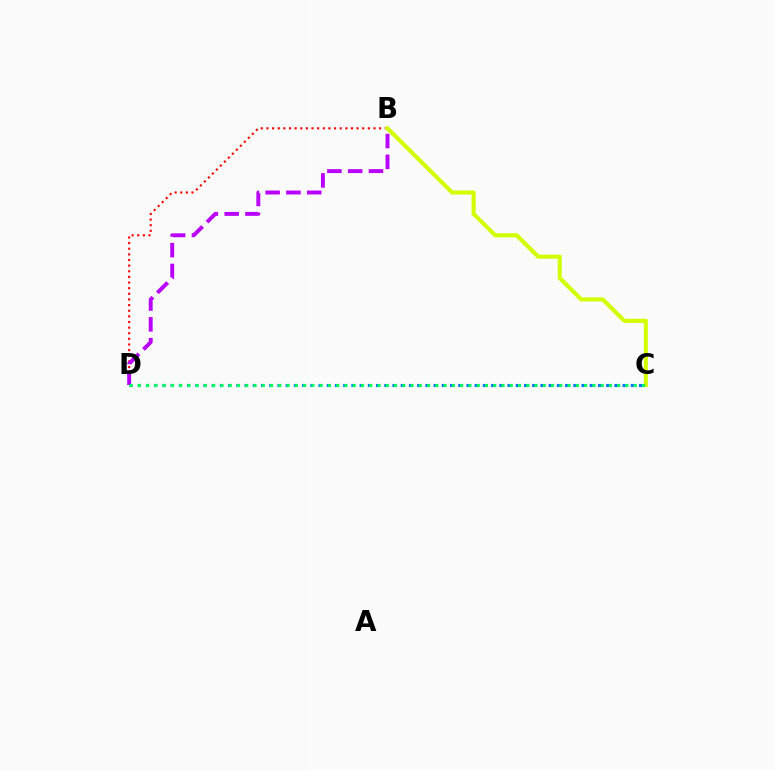{('B', 'D'): [{'color': '#ff0000', 'line_style': 'dotted', 'thickness': 1.53}, {'color': '#b900ff', 'line_style': 'dashed', 'thickness': 2.82}], ('C', 'D'): [{'color': '#0074ff', 'line_style': 'dotted', 'thickness': 2.23}, {'color': '#00ff5c', 'line_style': 'dotted', 'thickness': 2.25}], ('B', 'C'): [{'color': '#d1ff00', 'line_style': 'solid', 'thickness': 2.95}]}